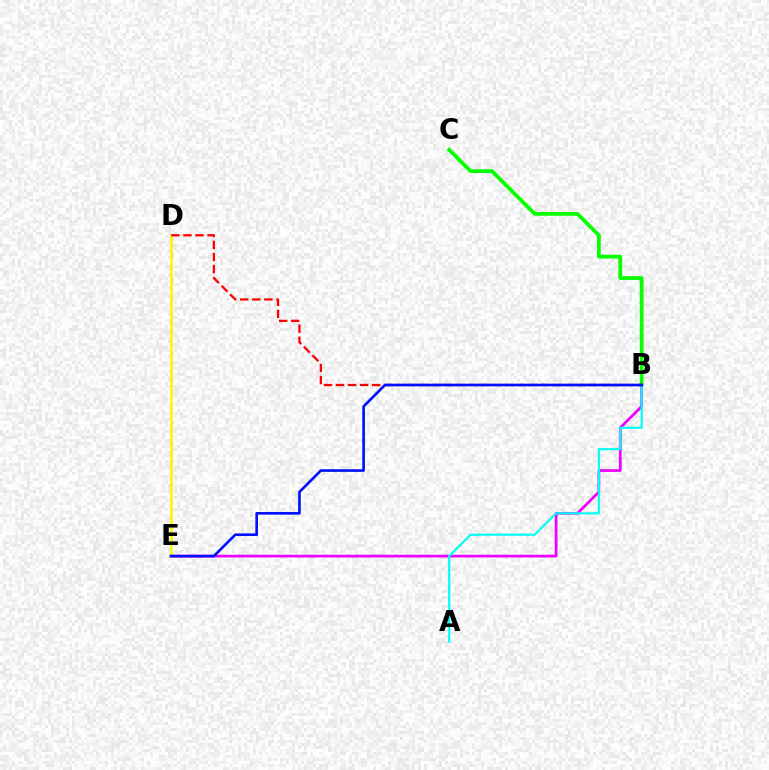{('D', 'E'): [{'color': '#fcf500', 'line_style': 'solid', 'thickness': 1.83}], ('B', 'C'): [{'color': '#08ff00', 'line_style': 'solid', 'thickness': 2.71}], ('B', 'E'): [{'color': '#ee00ff', 'line_style': 'solid', 'thickness': 1.94}, {'color': '#0010ff', 'line_style': 'solid', 'thickness': 1.9}], ('B', 'D'): [{'color': '#ff0000', 'line_style': 'dashed', 'thickness': 1.64}], ('A', 'B'): [{'color': '#00fff6', 'line_style': 'solid', 'thickness': 1.54}]}